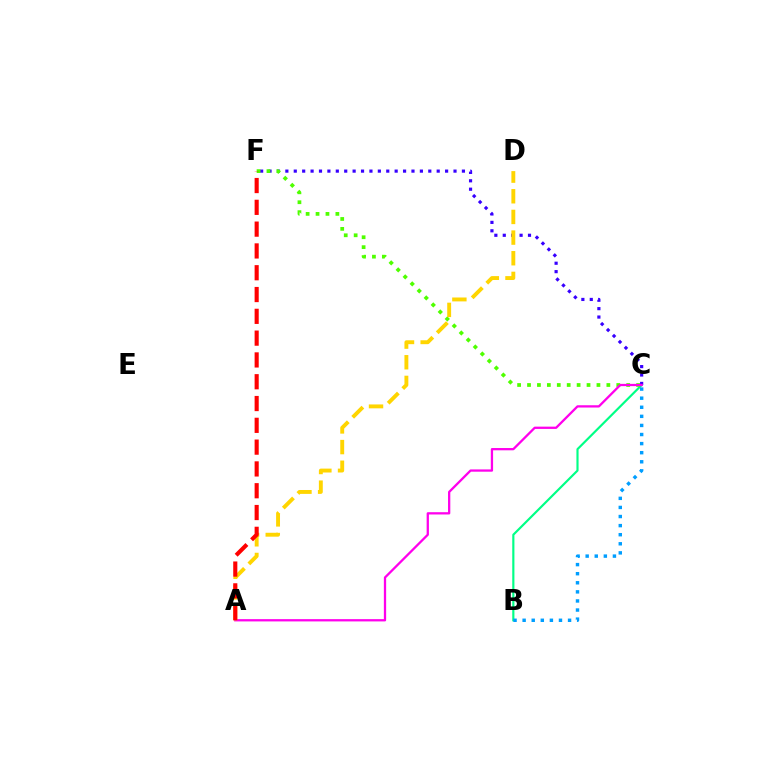{('B', 'C'): [{'color': '#00ff86', 'line_style': 'solid', 'thickness': 1.55}, {'color': '#009eff', 'line_style': 'dotted', 'thickness': 2.47}], ('C', 'F'): [{'color': '#3700ff', 'line_style': 'dotted', 'thickness': 2.28}, {'color': '#4fff00', 'line_style': 'dotted', 'thickness': 2.69}], ('A', 'C'): [{'color': '#ff00ed', 'line_style': 'solid', 'thickness': 1.64}], ('A', 'D'): [{'color': '#ffd500', 'line_style': 'dashed', 'thickness': 2.81}], ('A', 'F'): [{'color': '#ff0000', 'line_style': 'dashed', 'thickness': 2.96}]}